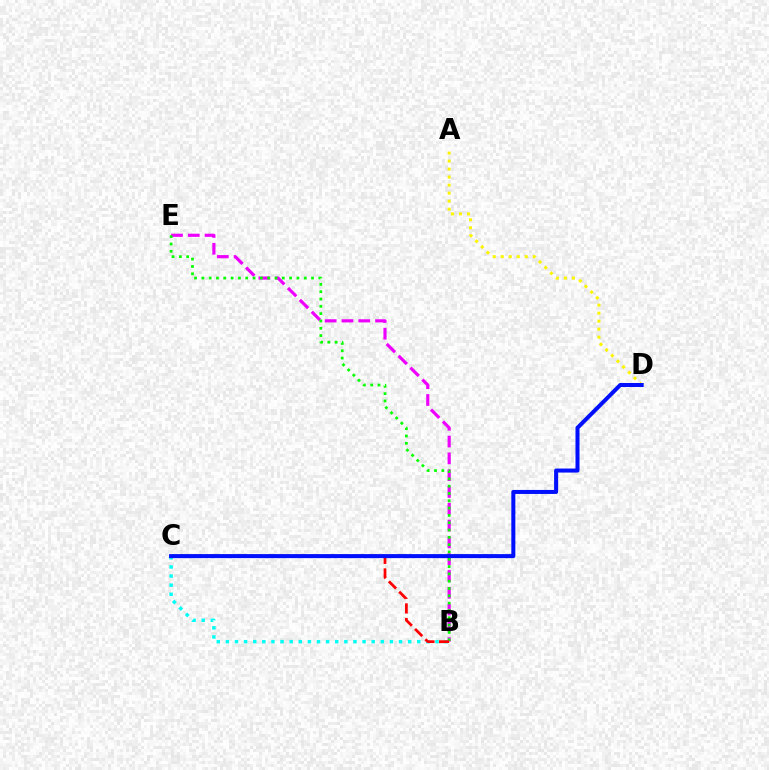{('B', 'E'): [{'color': '#ee00ff', 'line_style': 'dashed', 'thickness': 2.28}, {'color': '#08ff00', 'line_style': 'dotted', 'thickness': 1.99}], ('B', 'C'): [{'color': '#00fff6', 'line_style': 'dotted', 'thickness': 2.48}, {'color': '#ff0000', 'line_style': 'dashed', 'thickness': 1.98}], ('A', 'D'): [{'color': '#fcf500', 'line_style': 'dotted', 'thickness': 2.17}], ('C', 'D'): [{'color': '#0010ff', 'line_style': 'solid', 'thickness': 2.9}]}